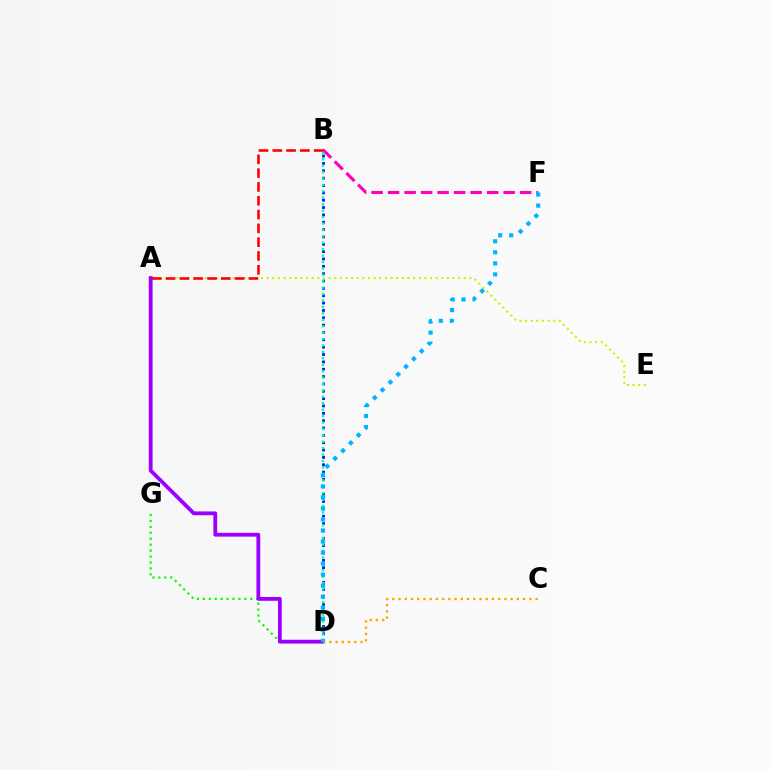{('A', 'E'): [{'color': '#b3ff00', 'line_style': 'dotted', 'thickness': 1.53}], ('D', 'G'): [{'color': '#08ff00', 'line_style': 'dotted', 'thickness': 1.61}], ('A', 'D'): [{'color': '#9b00ff', 'line_style': 'solid', 'thickness': 2.74}], ('B', 'D'): [{'color': '#0010ff', 'line_style': 'dotted', 'thickness': 2.0}, {'color': '#00ff9d', 'line_style': 'dotted', 'thickness': 1.74}], ('B', 'F'): [{'color': '#ff00bd', 'line_style': 'dashed', 'thickness': 2.24}], ('C', 'D'): [{'color': '#ffa500', 'line_style': 'dotted', 'thickness': 1.69}], ('A', 'B'): [{'color': '#ff0000', 'line_style': 'dashed', 'thickness': 1.88}], ('D', 'F'): [{'color': '#00b5ff', 'line_style': 'dotted', 'thickness': 3.0}]}